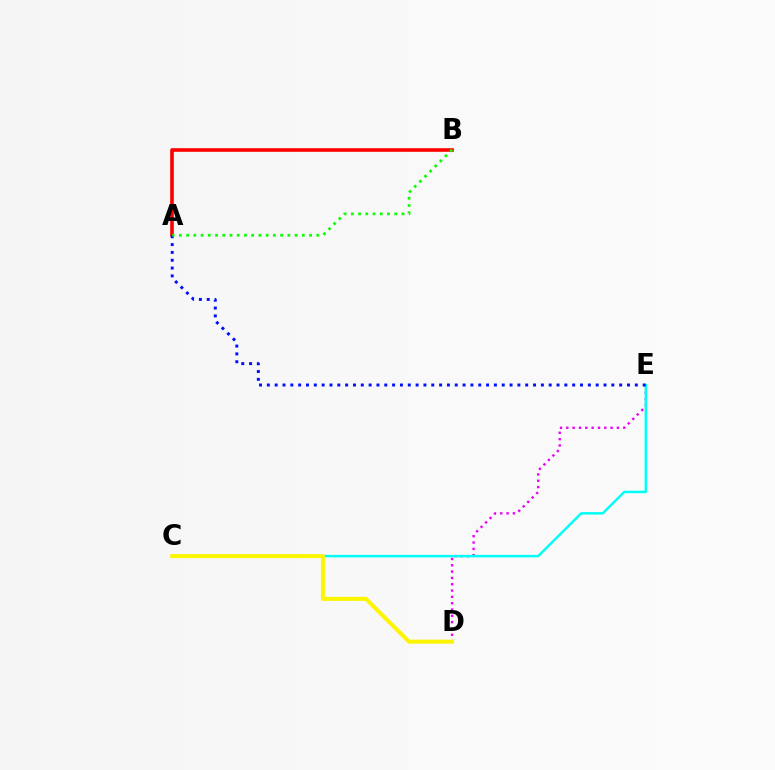{('D', 'E'): [{'color': '#ee00ff', 'line_style': 'dotted', 'thickness': 1.72}], ('A', 'B'): [{'color': '#ff0000', 'line_style': 'solid', 'thickness': 2.61}, {'color': '#08ff00', 'line_style': 'dotted', 'thickness': 1.96}], ('C', 'E'): [{'color': '#00fff6', 'line_style': 'solid', 'thickness': 1.79}], ('A', 'E'): [{'color': '#0010ff', 'line_style': 'dotted', 'thickness': 2.13}], ('C', 'D'): [{'color': '#fcf500', 'line_style': 'solid', 'thickness': 2.89}]}